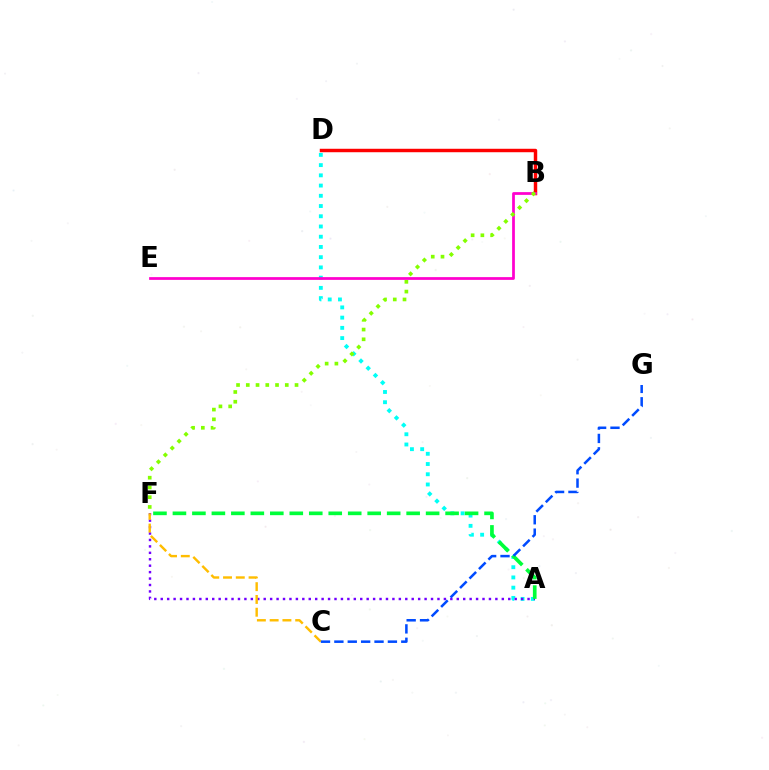{('A', 'D'): [{'color': '#00fff6', 'line_style': 'dotted', 'thickness': 2.78}], ('A', 'F'): [{'color': '#7200ff', 'line_style': 'dotted', 'thickness': 1.75}, {'color': '#00ff39', 'line_style': 'dashed', 'thickness': 2.65}], ('B', 'D'): [{'color': '#ff0000', 'line_style': 'solid', 'thickness': 2.49}], ('B', 'E'): [{'color': '#ff00cf', 'line_style': 'solid', 'thickness': 1.98}], ('C', 'F'): [{'color': '#ffbd00', 'line_style': 'dashed', 'thickness': 1.74}], ('B', 'F'): [{'color': '#84ff00', 'line_style': 'dotted', 'thickness': 2.65}], ('C', 'G'): [{'color': '#004bff', 'line_style': 'dashed', 'thickness': 1.82}]}